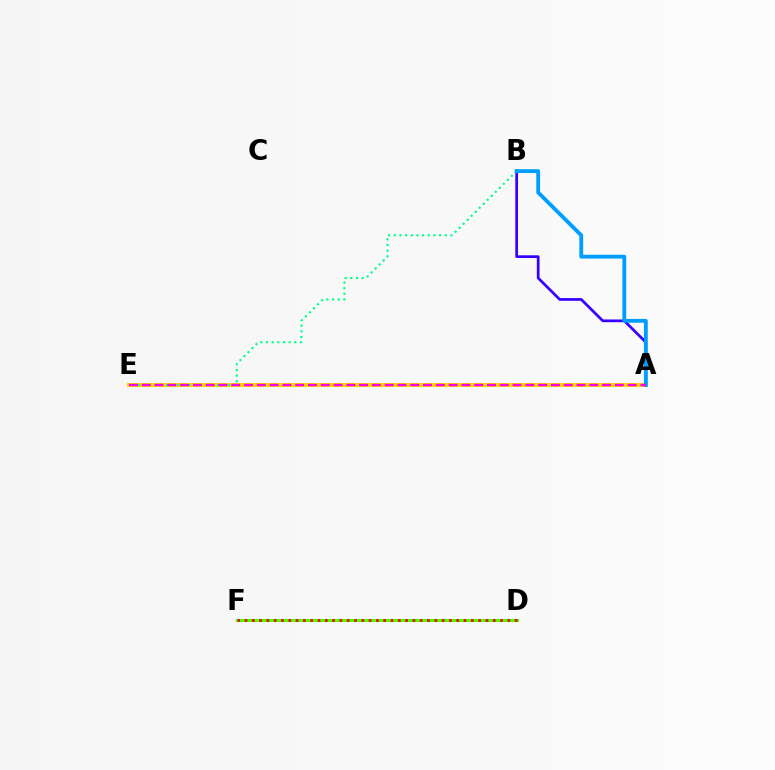{('A', 'B'): [{'color': '#3700ff', 'line_style': 'solid', 'thickness': 1.97}, {'color': '#009eff', 'line_style': 'solid', 'thickness': 2.76}], ('D', 'F'): [{'color': '#4fff00', 'line_style': 'solid', 'thickness': 2.22}, {'color': '#ff0000', 'line_style': 'dotted', 'thickness': 1.98}], ('A', 'E'): [{'color': '#ffd500', 'line_style': 'solid', 'thickness': 2.88}, {'color': '#ff00ed', 'line_style': 'dashed', 'thickness': 1.74}], ('B', 'E'): [{'color': '#00ff86', 'line_style': 'dotted', 'thickness': 1.54}]}